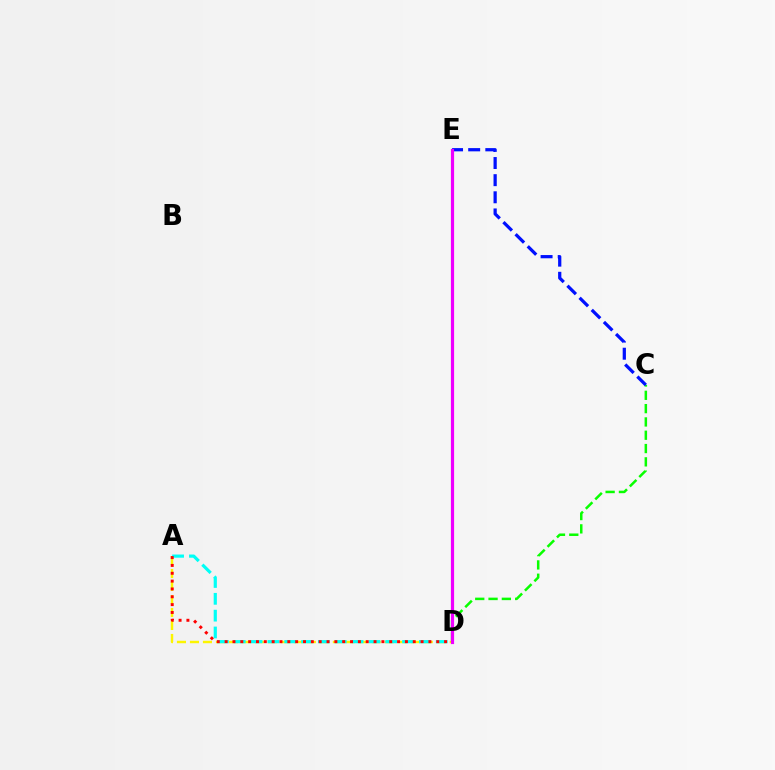{('A', 'D'): [{'color': '#fcf500', 'line_style': 'dashed', 'thickness': 1.76}, {'color': '#00fff6', 'line_style': 'dashed', 'thickness': 2.29}, {'color': '#ff0000', 'line_style': 'dotted', 'thickness': 2.13}], ('C', 'D'): [{'color': '#08ff00', 'line_style': 'dashed', 'thickness': 1.81}], ('C', 'E'): [{'color': '#0010ff', 'line_style': 'dashed', 'thickness': 2.33}], ('D', 'E'): [{'color': '#ee00ff', 'line_style': 'solid', 'thickness': 2.29}]}